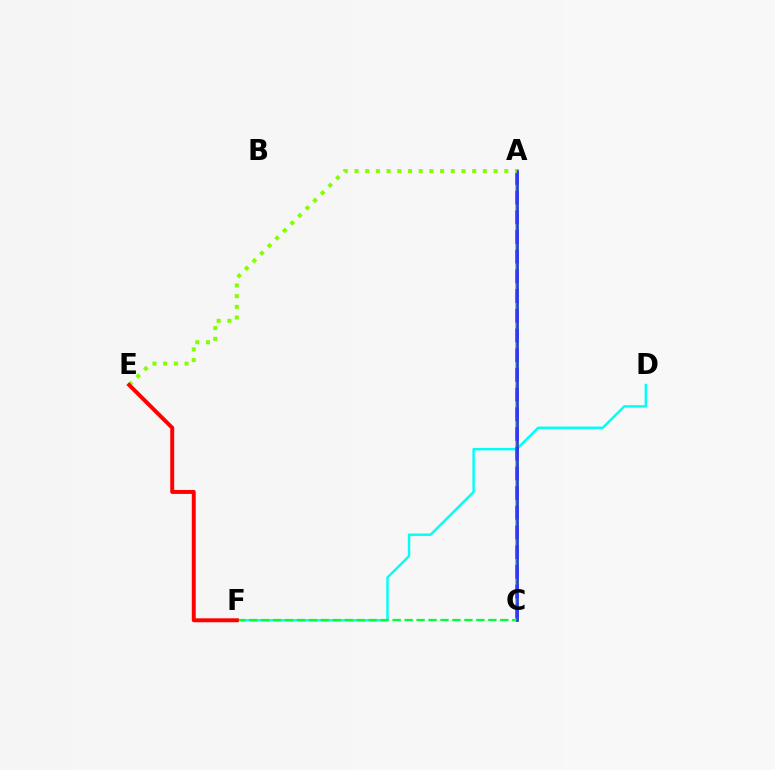{('A', 'C'): [{'color': '#7200ff', 'line_style': 'solid', 'thickness': 2.68}, {'color': '#ffbd00', 'line_style': 'solid', 'thickness': 2.69}, {'color': '#ff00cf', 'line_style': 'dashed', 'thickness': 2.68}, {'color': '#004bff', 'line_style': 'solid', 'thickness': 1.83}], ('D', 'F'): [{'color': '#00fff6', 'line_style': 'solid', 'thickness': 1.76}], ('C', 'F'): [{'color': '#00ff39', 'line_style': 'dashed', 'thickness': 1.62}], ('A', 'E'): [{'color': '#84ff00', 'line_style': 'dotted', 'thickness': 2.91}], ('E', 'F'): [{'color': '#ff0000', 'line_style': 'solid', 'thickness': 2.85}]}